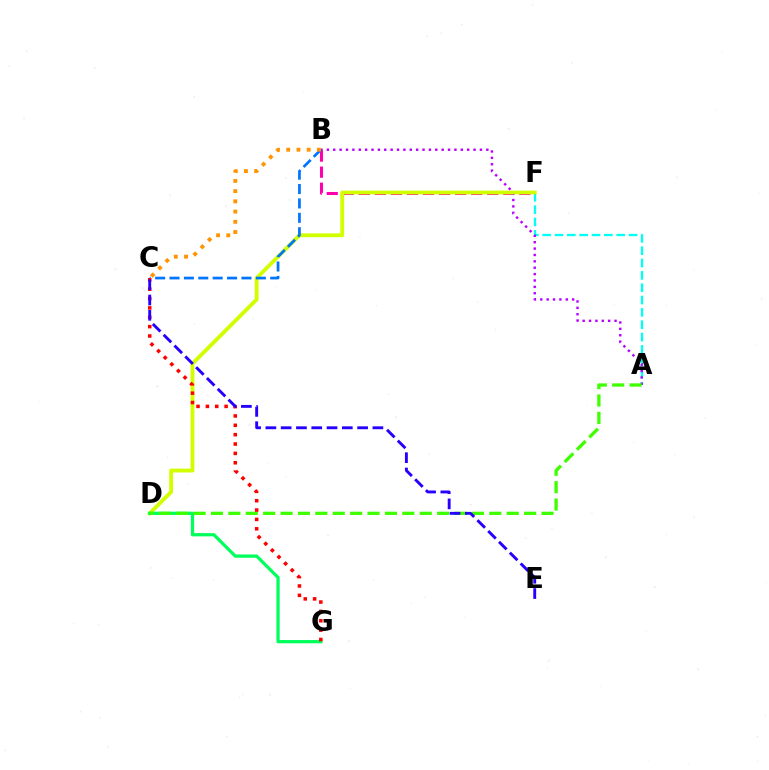{('A', 'F'): [{'color': '#00fff6', 'line_style': 'dashed', 'thickness': 1.68}], ('B', 'F'): [{'color': '#ff00ac', 'line_style': 'dashed', 'thickness': 2.18}], ('A', 'B'): [{'color': '#b900ff', 'line_style': 'dotted', 'thickness': 1.73}], ('D', 'F'): [{'color': '#d1ff00', 'line_style': 'solid', 'thickness': 2.77}], ('D', 'G'): [{'color': '#00ff5c', 'line_style': 'solid', 'thickness': 2.34}], ('A', 'D'): [{'color': '#3dff00', 'line_style': 'dashed', 'thickness': 2.36}], ('B', 'C'): [{'color': '#0074ff', 'line_style': 'dashed', 'thickness': 1.95}, {'color': '#ff9400', 'line_style': 'dotted', 'thickness': 2.78}], ('C', 'G'): [{'color': '#ff0000', 'line_style': 'dotted', 'thickness': 2.54}], ('C', 'E'): [{'color': '#2500ff', 'line_style': 'dashed', 'thickness': 2.08}]}